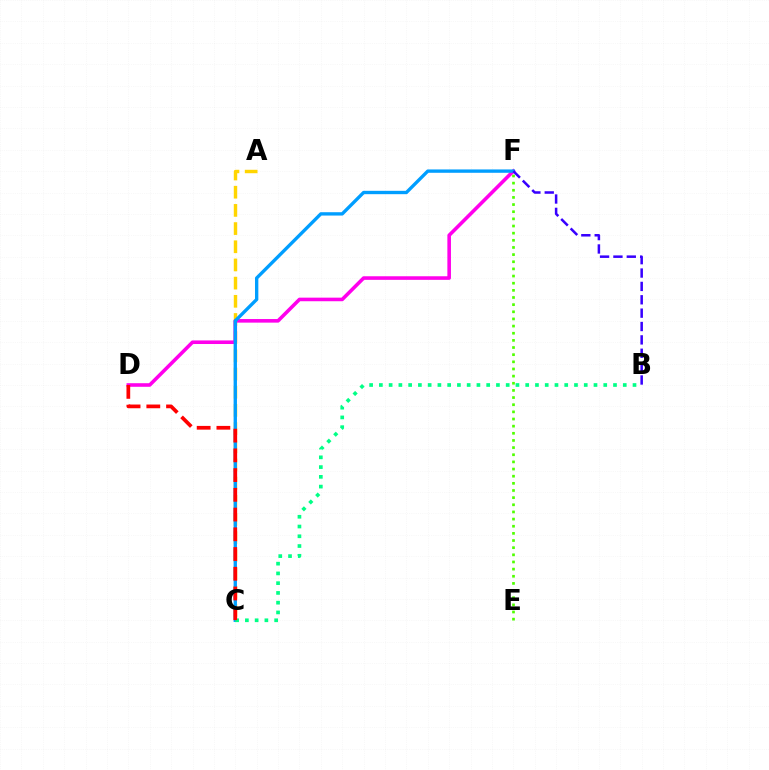{('E', 'F'): [{'color': '#4fff00', 'line_style': 'dotted', 'thickness': 1.94}], ('A', 'C'): [{'color': '#ffd500', 'line_style': 'dashed', 'thickness': 2.47}], ('D', 'F'): [{'color': '#ff00ed', 'line_style': 'solid', 'thickness': 2.58}], ('C', 'F'): [{'color': '#009eff', 'line_style': 'solid', 'thickness': 2.41}], ('B', 'C'): [{'color': '#00ff86', 'line_style': 'dotted', 'thickness': 2.65}], ('C', 'D'): [{'color': '#ff0000', 'line_style': 'dashed', 'thickness': 2.68}], ('B', 'F'): [{'color': '#3700ff', 'line_style': 'dashed', 'thickness': 1.82}]}